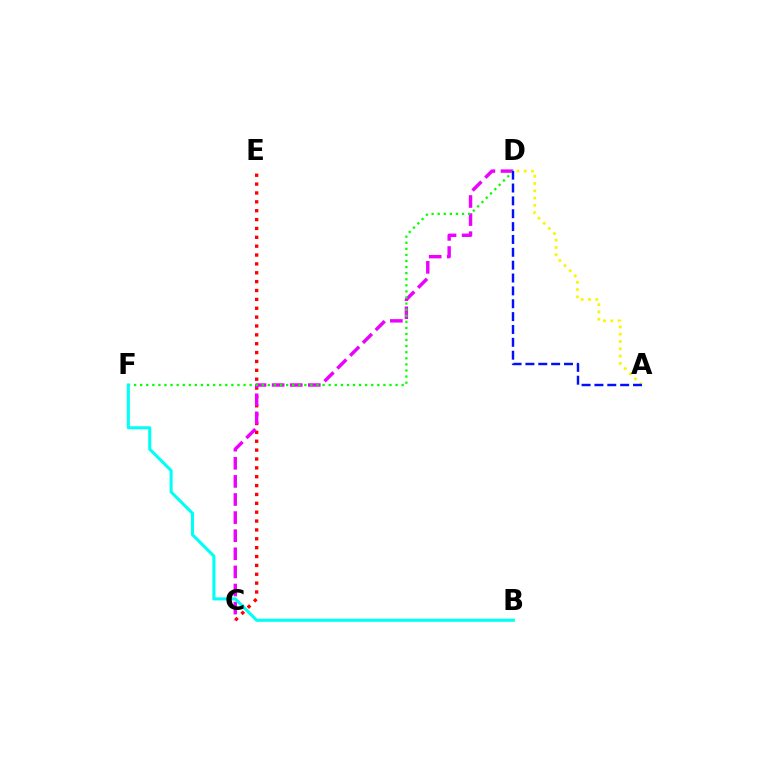{('C', 'E'): [{'color': '#ff0000', 'line_style': 'dotted', 'thickness': 2.41}], ('C', 'D'): [{'color': '#ee00ff', 'line_style': 'dashed', 'thickness': 2.46}], ('D', 'F'): [{'color': '#08ff00', 'line_style': 'dotted', 'thickness': 1.65}], ('A', 'D'): [{'color': '#fcf500', 'line_style': 'dotted', 'thickness': 1.98}, {'color': '#0010ff', 'line_style': 'dashed', 'thickness': 1.75}], ('B', 'F'): [{'color': '#00fff6', 'line_style': 'solid', 'thickness': 2.21}]}